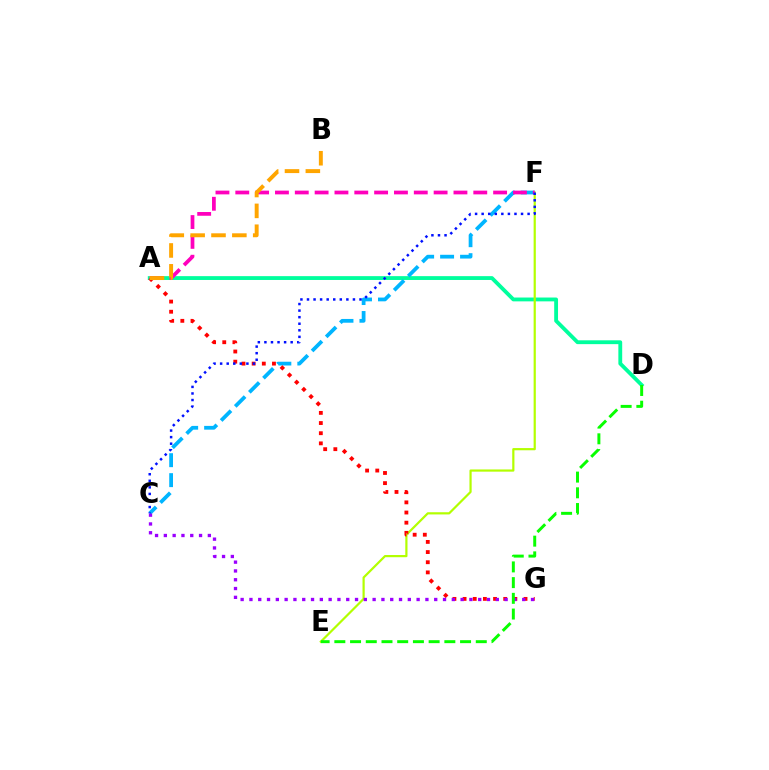{('A', 'D'): [{'color': '#00ff9d', 'line_style': 'solid', 'thickness': 2.76}], ('C', 'F'): [{'color': '#00b5ff', 'line_style': 'dashed', 'thickness': 2.71}, {'color': '#0010ff', 'line_style': 'dotted', 'thickness': 1.78}], ('E', 'F'): [{'color': '#b3ff00', 'line_style': 'solid', 'thickness': 1.59}], ('A', 'G'): [{'color': '#ff0000', 'line_style': 'dotted', 'thickness': 2.76}], ('C', 'G'): [{'color': '#9b00ff', 'line_style': 'dotted', 'thickness': 2.39}], ('A', 'F'): [{'color': '#ff00bd', 'line_style': 'dashed', 'thickness': 2.69}], ('A', 'B'): [{'color': '#ffa500', 'line_style': 'dashed', 'thickness': 2.83}], ('D', 'E'): [{'color': '#08ff00', 'line_style': 'dashed', 'thickness': 2.13}]}